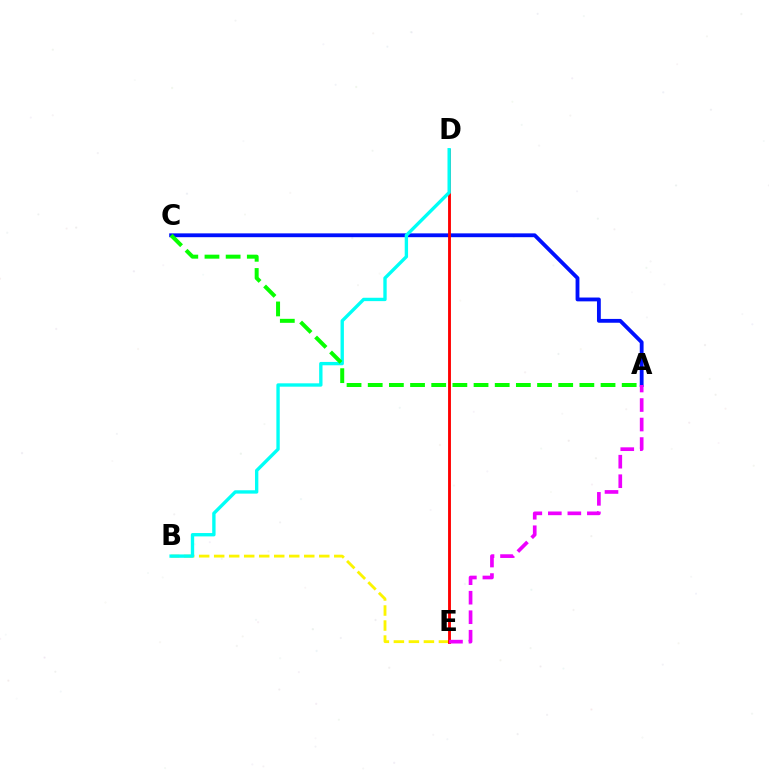{('B', 'E'): [{'color': '#fcf500', 'line_style': 'dashed', 'thickness': 2.04}], ('A', 'C'): [{'color': '#0010ff', 'line_style': 'solid', 'thickness': 2.75}, {'color': '#08ff00', 'line_style': 'dashed', 'thickness': 2.88}], ('D', 'E'): [{'color': '#ff0000', 'line_style': 'solid', 'thickness': 2.06}], ('B', 'D'): [{'color': '#00fff6', 'line_style': 'solid', 'thickness': 2.42}], ('A', 'E'): [{'color': '#ee00ff', 'line_style': 'dashed', 'thickness': 2.65}]}